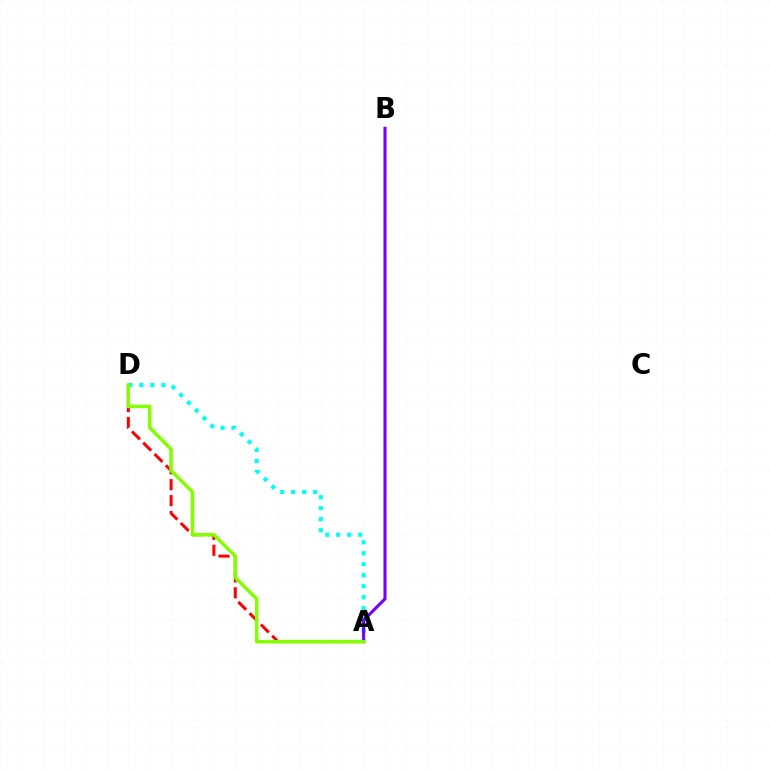{('A', 'D'): [{'color': '#00fff6', 'line_style': 'dotted', 'thickness': 2.98}, {'color': '#ff0000', 'line_style': 'dashed', 'thickness': 2.17}, {'color': '#84ff00', 'line_style': 'solid', 'thickness': 2.53}], ('A', 'B'): [{'color': '#7200ff', 'line_style': 'solid', 'thickness': 2.22}]}